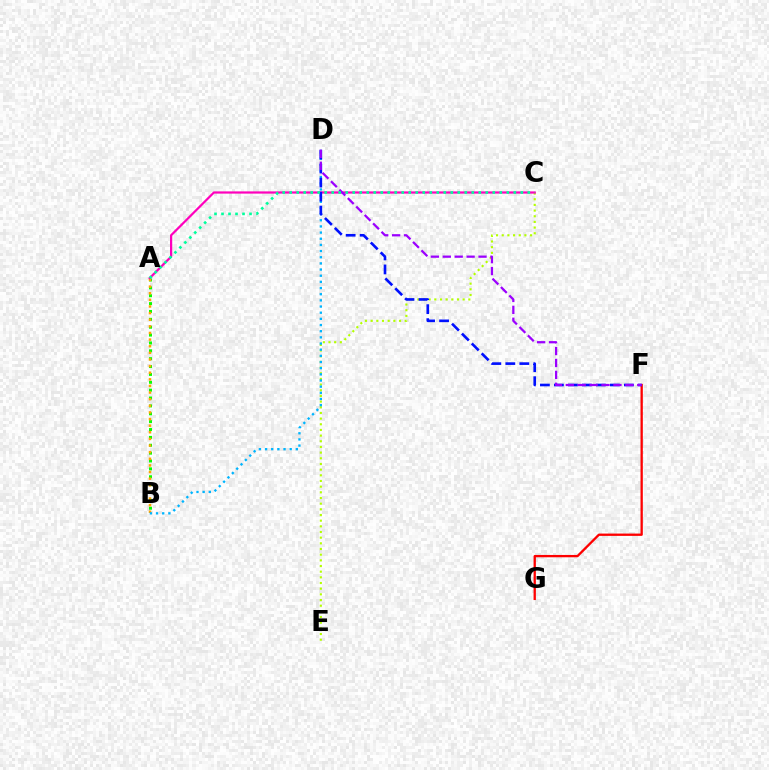{('F', 'G'): [{'color': '#ff0000', 'line_style': 'solid', 'thickness': 1.67}], ('A', 'B'): [{'color': '#08ff00', 'line_style': 'dotted', 'thickness': 2.14}, {'color': '#ffa500', 'line_style': 'dotted', 'thickness': 1.8}], ('C', 'E'): [{'color': '#b3ff00', 'line_style': 'dotted', 'thickness': 1.54}], ('B', 'D'): [{'color': '#00b5ff', 'line_style': 'dotted', 'thickness': 1.67}], ('A', 'C'): [{'color': '#ff00bd', 'line_style': 'solid', 'thickness': 1.6}, {'color': '#00ff9d', 'line_style': 'dotted', 'thickness': 1.9}], ('D', 'F'): [{'color': '#0010ff', 'line_style': 'dashed', 'thickness': 1.9}, {'color': '#9b00ff', 'line_style': 'dashed', 'thickness': 1.62}]}